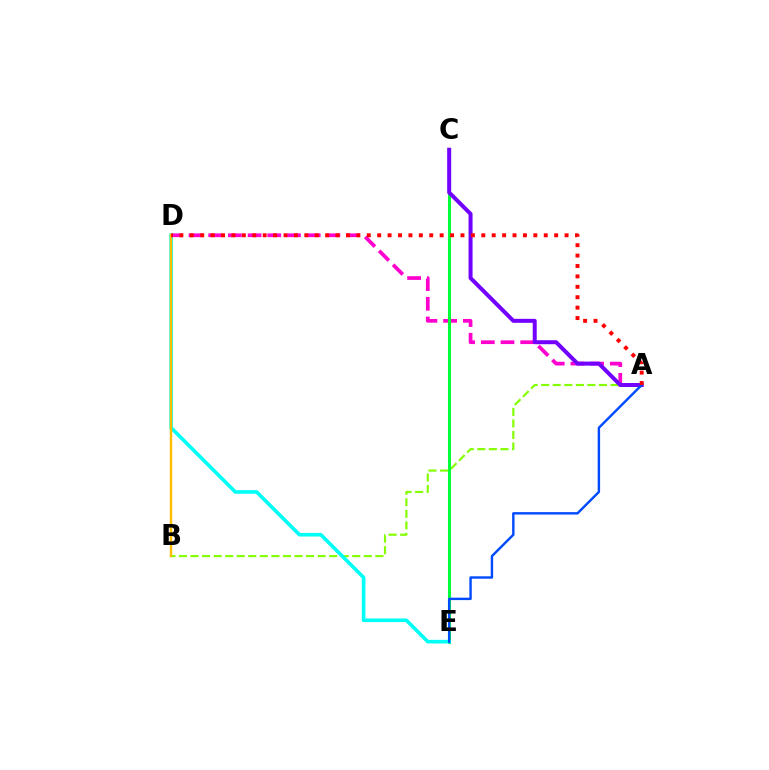{('A', 'D'): [{'color': '#ff00cf', 'line_style': 'dashed', 'thickness': 2.68}, {'color': '#ff0000', 'line_style': 'dotted', 'thickness': 2.83}], ('A', 'B'): [{'color': '#84ff00', 'line_style': 'dashed', 'thickness': 1.57}], ('C', 'E'): [{'color': '#00ff39', 'line_style': 'solid', 'thickness': 2.21}], ('D', 'E'): [{'color': '#00fff6', 'line_style': 'solid', 'thickness': 2.6}], ('A', 'C'): [{'color': '#7200ff', 'line_style': 'solid', 'thickness': 2.88}], ('B', 'D'): [{'color': '#ffbd00', 'line_style': 'solid', 'thickness': 1.73}], ('A', 'E'): [{'color': '#004bff', 'line_style': 'solid', 'thickness': 1.74}]}